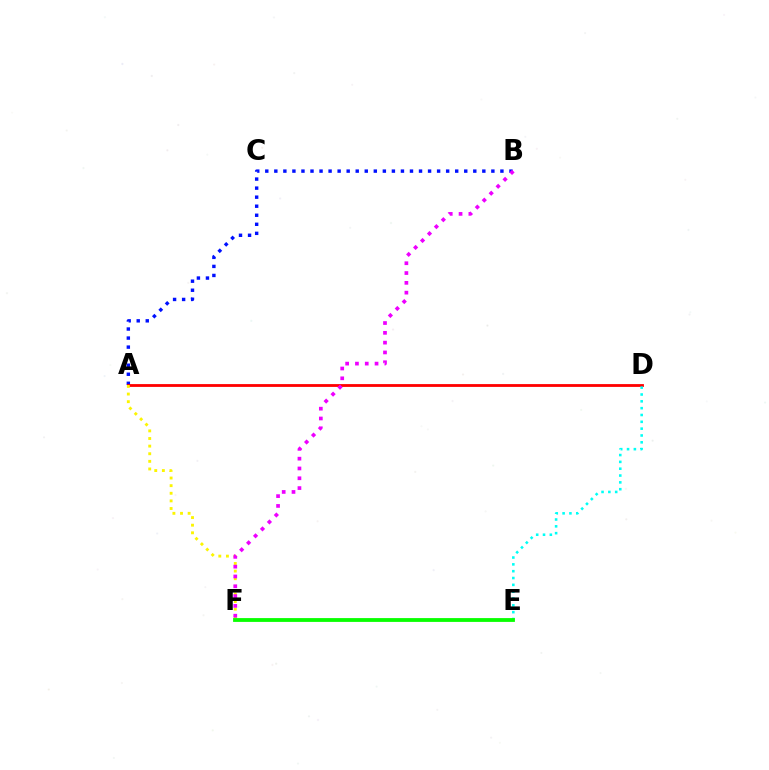{('A', 'B'): [{'color': '#0010ff', 'line_style': 'dotted', 'thickness': 2.46}], ('A', 'D'): [{'color': '#ff0000', 'line_style': 'solid', 'thickness': 2.02}], ('A', 'F'): [{'color': '#fcf500', 'line_style': 'dotted', 'thickness': 2.07}], ('D', 'E'): [{'color': '#00fff6', 'line_style': 'dotted', 'thickness': 1.86}], ('E', 'F'): [{'color': '#08ff00', 'line_style': 'solid', 'thickness': 2.74}], ('B', 'F'): [{'color': '#ee00ff', 'line_style': 'dotted', 'thickness': 2.66}]}